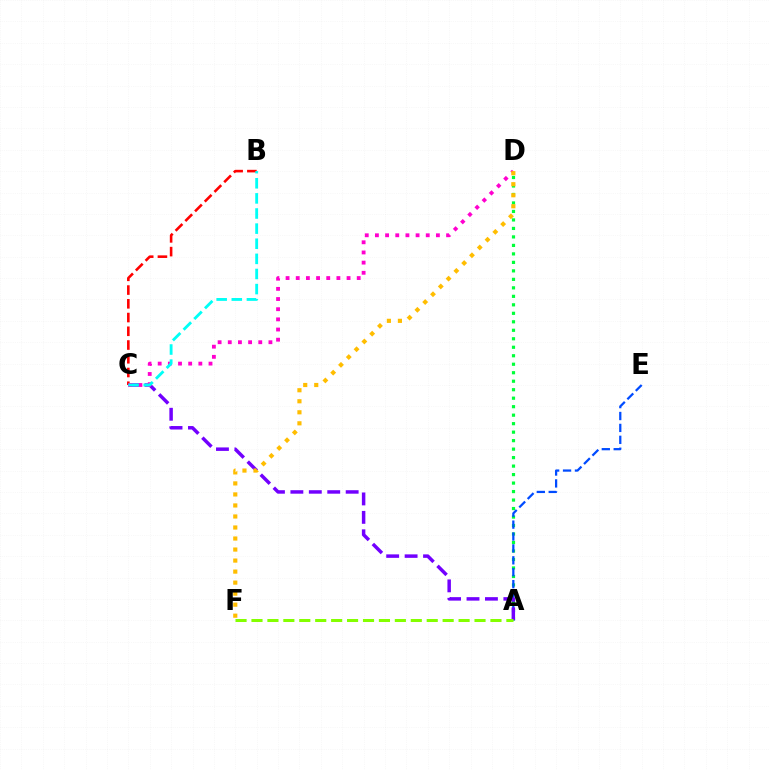{('A', 'D'): [{'color': '#00ff39', 'line_style': 'dotted', 'thickness': 2.31}], ('B', 'C'): [{'color': '#ff0000', 'line_style': 'dashed', 'thickness': 1.87}, {'color': '#00fff6', 'line_style': 'dashed', 'thickness': 2.05}], ('A', 'E'): [{'color': '#004bff', 'line_style': 'dashed', 'thickness': 1.62}], ('A', 'C'): [{'color': '#7200ff', 'line_style': 'dashed', 'thickness': 2.5}], ('C', 'D'): [{'color': '#ff00cf', 'line_style': 'dotted', 'thickness': 2.76}], ('D', 'F'): [{'color': '#ffbd00', 'line_style': 'dotted', 'thickness': 3.0}], ('A', 'F'): [{'color': '#84ff00', 'line_style': 'dashed', 'thickness': 2.16}]}